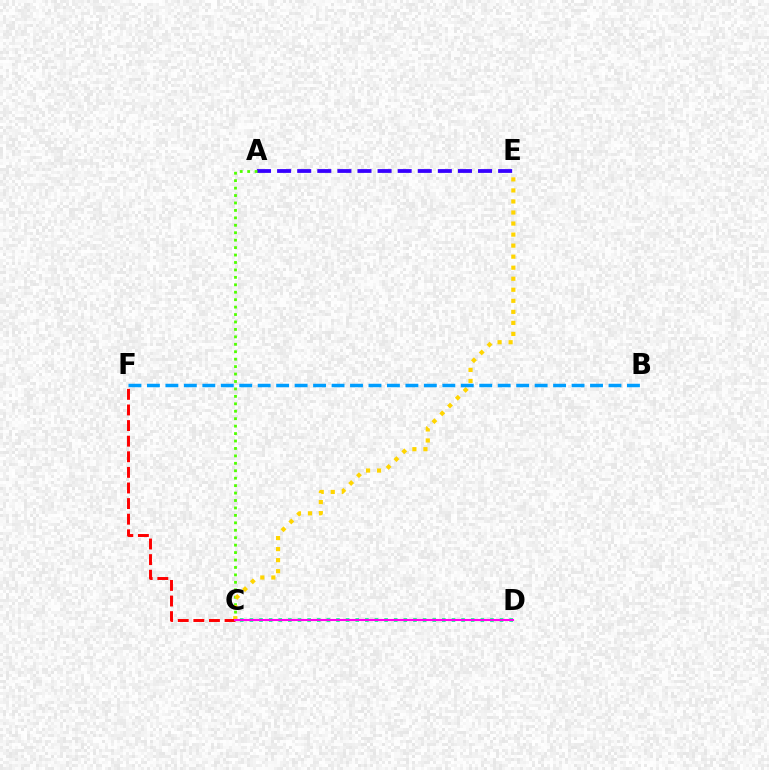{('A', 'E'): [{'color': '#3700ff', 'line_style': 'dashed', 'thickness': 2.73}], ('A', 'C'): [{'color': '#4fff00', 'line_style': 'dotted', 'thickness': 2.02}], ('C', 'E'): [{'color': '#ffd500', 'line_style': 'dotted', 'thickness': 3.0}], ('B', 'F'): [{'color': '#009eff', 'line_style': 'dashed', 'thickness': 2.51}], ('C', 'D'): [{'color': '#00ff86', 'line_style': 'dotted', 'thickness': 2.61}, {'color': '#ff00ed', 'line_style': 'solid', 'thickness': 1.52}], ('C', 'F'): [{'color': '#ff0000', 'line_style': 'dashed', 'thickness': 2.12}]}